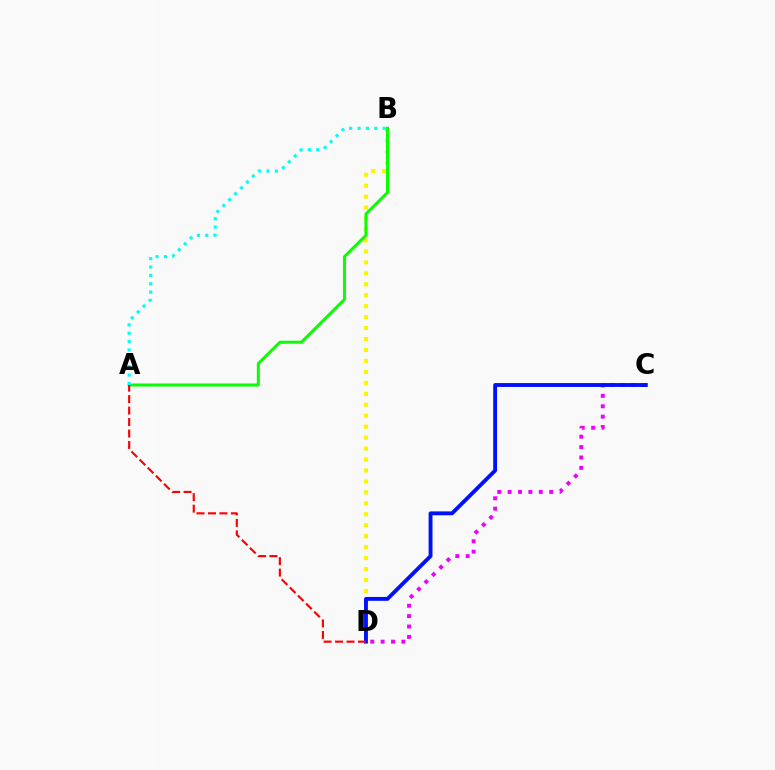{('C', 'D'): [{'color': '#ee00ff', 'line_style': 'dotted', 'thickness': 2.82}, {'color': '#0010ff', 'line_style': 'solid', 'thickness': 2.78}], ('B', 'D'): [{'color': '#fcf500', 'line_style': 'dotted', 'thickness': 2.98}], ('A', 'B'): [{'color': '#08ff00', 'line_style': 'solid', 'thickness': 2.15}, {'color': '#00fff6', 'line_style': 'dotted', 'thickness': 2.27}], ('A', 'D'): [{'color': '#ff0000', 'line_style': 'dashed', 'thickness': 1.56}]}